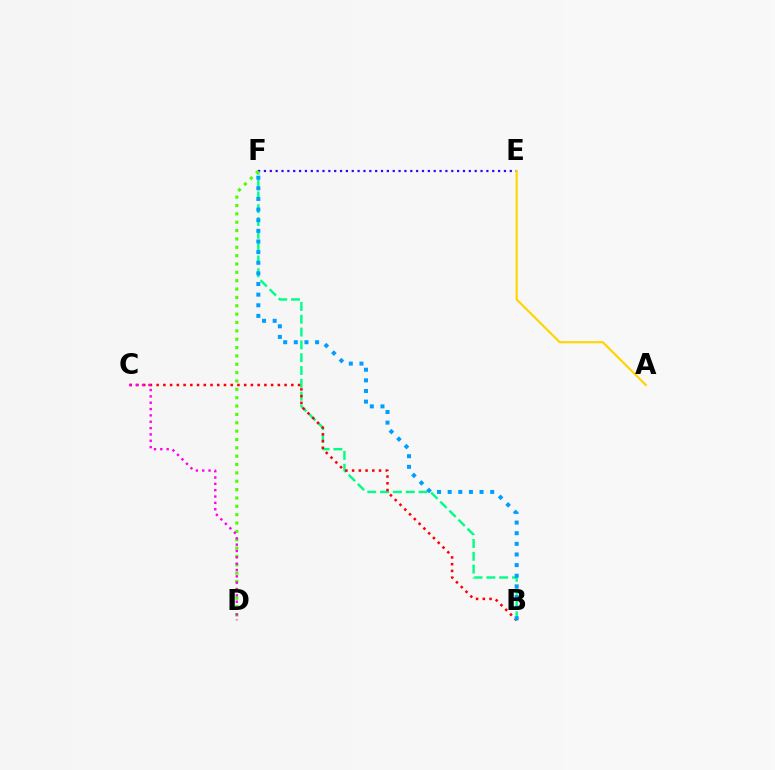{('E', 'F'): [{'color': '#3700ff', 'line_style': 'dotted', 'thickness': 1.59}], ('B', 'F'): [{'color': '#00ff86', 'line_style': 'dashed', 'thickness': 1.74}, {'color': '#009eff', 'line_style': 'dotted', 'thickness': 2.89}], ('D', 'F'): [{'color': '#4fff00', 'line_style': 'dotted', 'thickness': 2.27}], ('B', 'C'): [{'color': '#ff0000', 'line_style': 'dotted', 'thickness': 1.83}], ('A', 'E'): [{'color': '#ffd500', 'line_style': 'solid', 'thickness': 1.56}], ('C', 'D'): [{'color': '#ff00ed', 'line_style': 'dotted', 'thickness': 1.72}]}